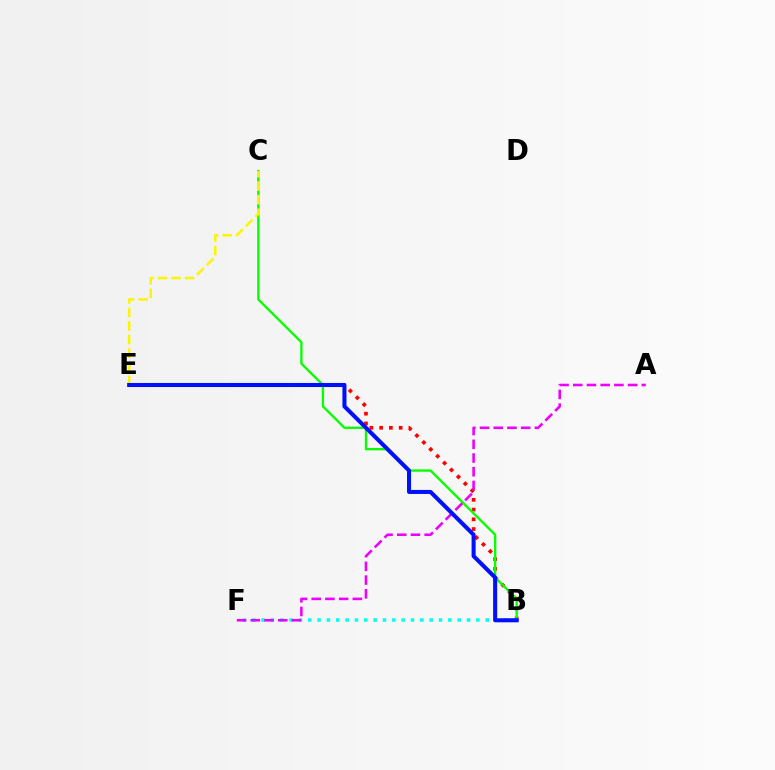{('B', 'E'): [{'color': '#ff0000', 'line_style': 'dotted', 'thickness': 2.65}, {'color': '#0010ff', 'line_style': 'solid', 'thickness': 2.92}], ('B', 'C'): [{'color': '#08ff00', 'line_style': 'solid', 'thickness': 1.69}], ('B', 'F'): [{'color': '#00fff6', 'line_style': 'dotted', 'thickness': 2.54}], ('A', 'F'): [{'color': '#ee00ff', 'line_style': 'dashed', 'thickness': 1.86}], ('C', 'E'): [{'color': '#fcf500', 'line_style': 'dashed', 'thickness': 1.84}]}